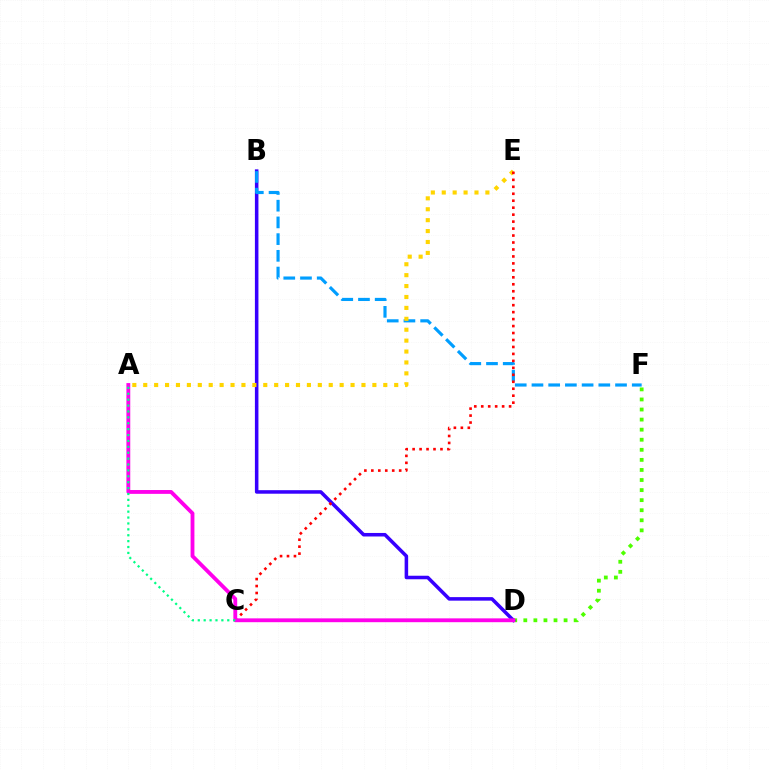{('D', 'F'): [{'color': '#4fff00', 'line_style': 'dotted', 'thickness': 2.74}], ('B', 'D'): [{'color': '#3700ff', 'line_style': 'solid', 'thickness': 2.54}], ('B', 'F'): [{'color': '#009eff', 'line_style': 'dashed', 'thickness': 2.27}], ('A', 'E'): [{'color': '#ffd500', 'line_style': 'dotted', 'thickness': 2.96}], ('C', 'E'): [{'color': '#ff0000', 'line_style': 'dotted', 'thickness': 1.89}], ('A', 'D'): [{'color': '#ff00ed', 'line_style': 'solid', 'thickness': 2.76}], ('A', 'C'): [{'color': '#00ff86', 'line_style': 'dotted', 'thickness': 1.6}]}